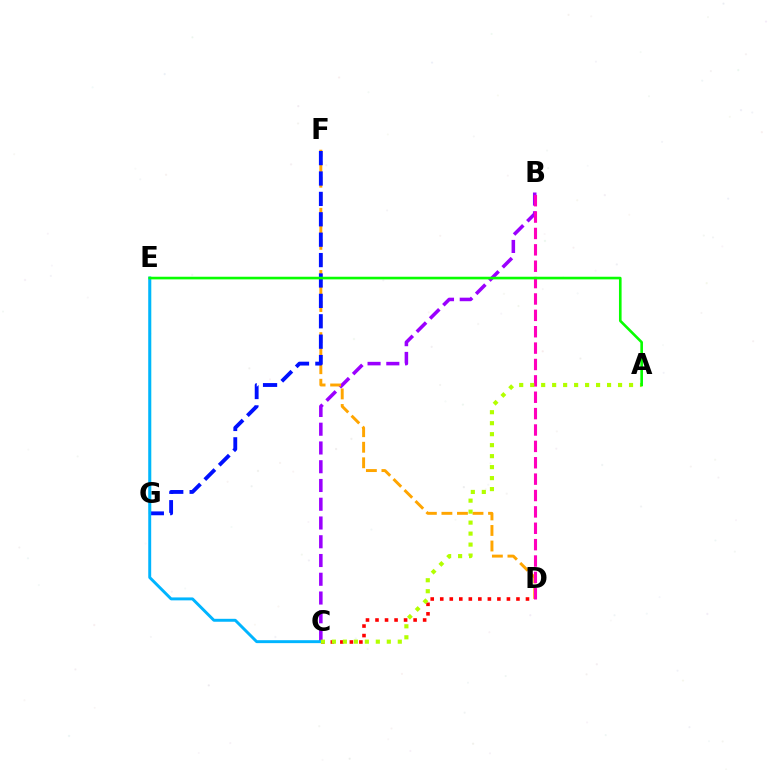{('C', 'D'): [{'color': '#ff0000', 'line_style': 'dotted', 'thickness': 2.59}], ('E', 'G'): [{'color': '#00ff9d', 'line_style': 'solid', 'thickness': 1.65}], ('B', 'C'): [{'color': '#9b00ff', 'line_style': 'dashed', 'thickness': 2.55}], ('D', 'F'): [{'color': '#ffa500', 'line_style': 'dashed', 'thickness': 2.11}], ('F', 'G'): [{'color': '#0010ff', 'line_style': 'dashed', 'thickness': 2.77}], ('C', 'E'): [{'color': '#00b5ff', 'line_style': 'solid', 'thickness': 2.11}], ('B', 'D'): [{'color': '#ff00bd', 'line_style': 'dashed', 'thickness': 2.22}], ('A', 'C'): [{'color': '#b3ff00', 'line_style': 'dotted', 'thickness': 2.98}], ('A', 'E'): [{'color': '#08ff00', 'line_style': 'solid', 'thickness': 1.89}]}